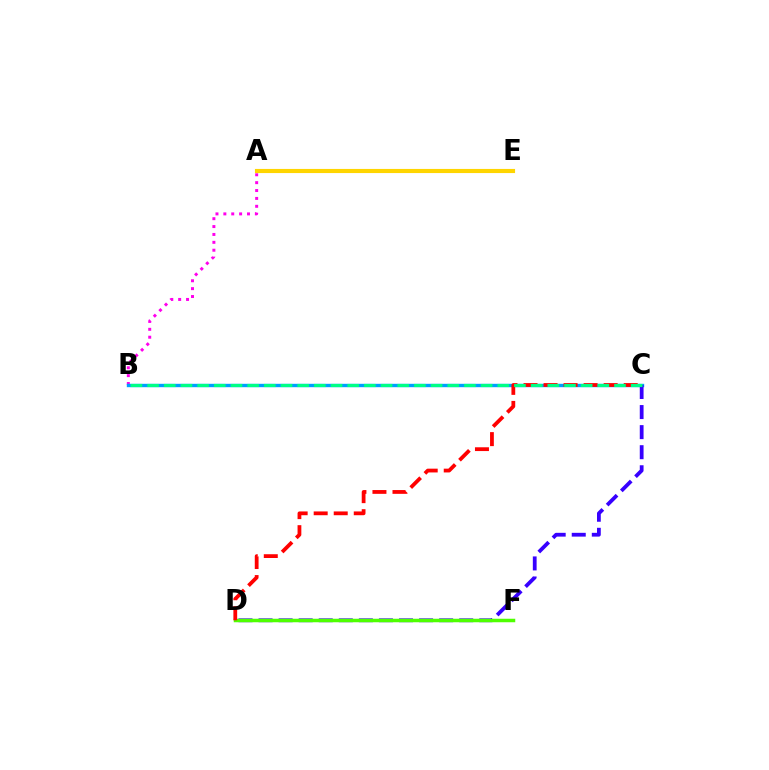{('A', 'B'): [{'color': '#ff00ed', 'line_style': 'dotted', 'thickness': 2.14}], ('B', 'C'): [{'color': '#009eff', 'line_style': 'solid', 'thickness': 2.43}, {'color': '#00ff86', 'line_style': 'dashed', 'thickness': 2.27}], ('A', 'E'): [{'color': '#ffd500', 'line_style': 'solid', 'thickness': 2.98}], ('C', 'D'): [{'color': '#3700ff', 'line_style': 'dashed', 'thickness': 2.73}, {'color': '#ff0000', 'line_style': 'dashed', 'thickness': 2.72}], ('D', 'F'): [{'color': '#4fff00', 'line_style': 'solid', 'thickness': 2.52}]}